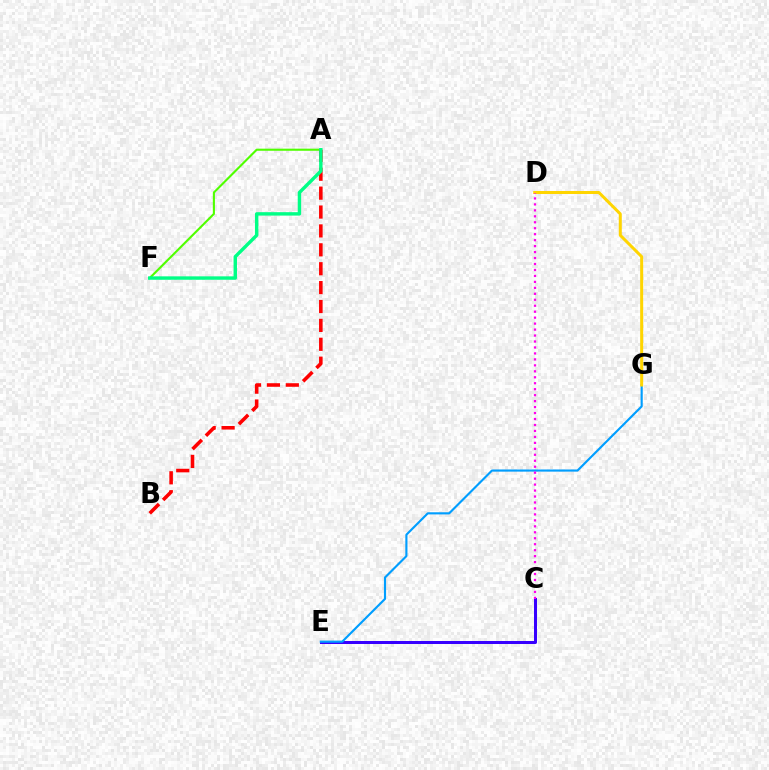{('A', 'F'): [{'color': '#4fff00', 'line_style': 'solid', 'thickness': 1.52}, {'color': '#00ff86', 'line_style': 'solid', 'thickness': 2.46}], ('A', 'B'): [{'color': '#ff0000', 'line_style': 'dashed', 'thickness': 2.57}], ('C', 'E'): [{'color': '#3700ff', 'line_style': 'solid', 'thickness': 2.17}], ('E', 'G'): [{'color': '#009eff', 'line_style': 'solid', 'thickness': 1.54}], ('D', 'G'): [{'color': '#ffd500', 'line_style': 'solid', 'thickness': 2.17}], ('C', 'D'): [{'color': '#ff00ed', 'line_style': 'dotted', 'thickness': 1.62}]}